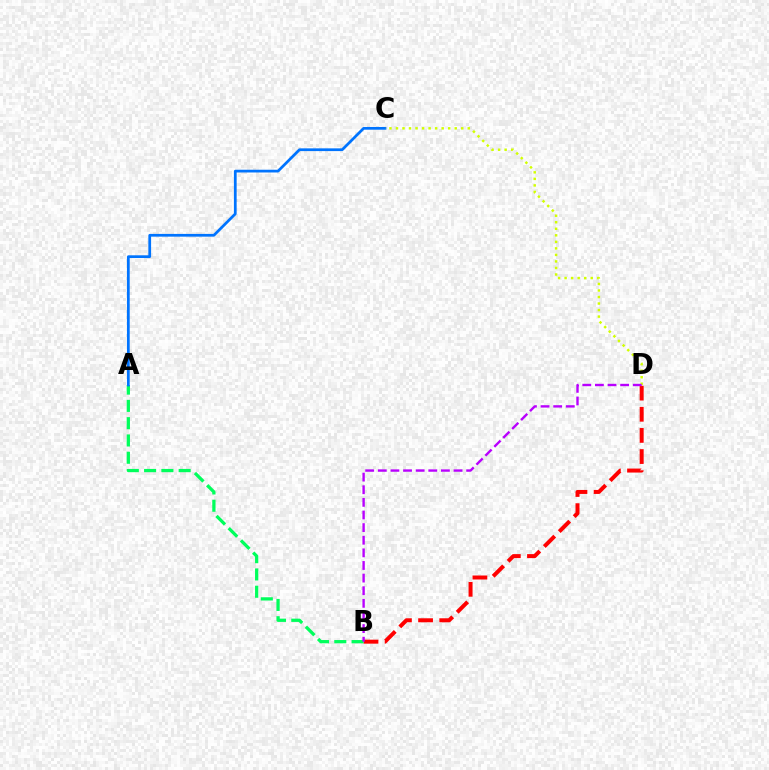{('B', 'D'): [{'color': '#ff0000', 'line_style': 'dashed', 'thickness': 2.87}, {'color': '#b900ff', 'line_style': 'dashed', 'thickness': 1.71}], ('A', 'B'): [{'color': '#00ff5c', 'line_style': 'dashed', 'thickness': 2.35}], ('A', 'C'): [{'color': '#0074ff', 'line_style': 'solid', 'thickness': 1.97}], ('C', 'D'): [{'color': '#d1ff00', 'line_style': 'dotted', 'thickness': 1.77}]}